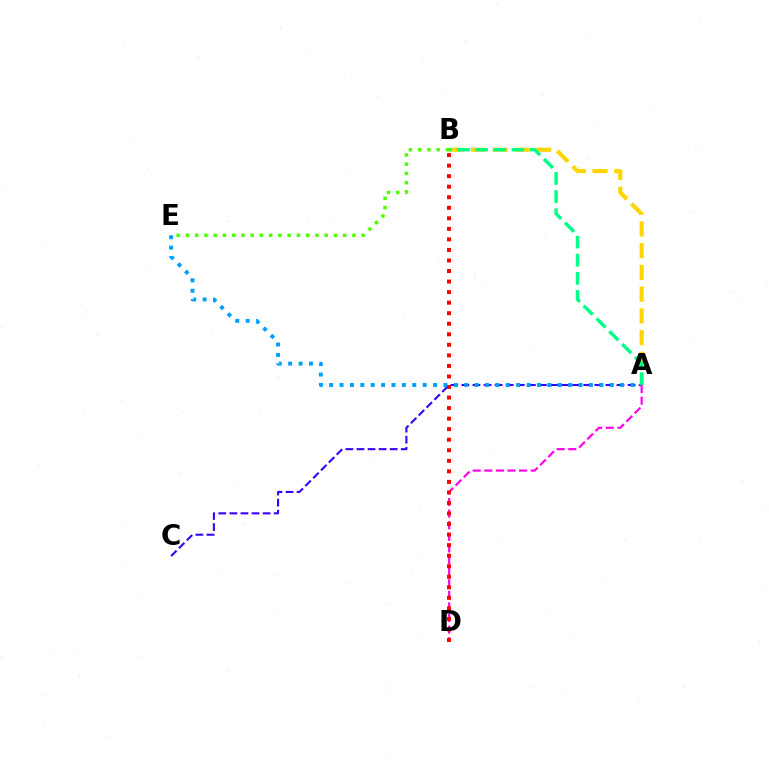{('A', 'C'): [{'color': '#3700ff', 'line_style': 'dashed', 'thickness': 1.51}], ('A', 'D'): [{'color': '#ff00ed', 'line_style': 'dashed', 'thickness': 1.58}], ('A', 'B'): [{'color': '#ffd500', 'line_style': 'dashed', 'thickness': 2.95}, {'color': '#00ff86', 'line_style': 'dashed', 'thickness': 2.46}], ('B', 'E'): [{'color': '#4fff00', 'line_style': 'dotted', 'thickness': 2.51}], ('A', 'E'): [{'color': '#009eff', 'line_style': 'dotted', 'thickness': 2.82}], ('B', 'D'): [{'color': '#ff0000', 'line_style': 'dotted', 'thickness': 2.86}]}